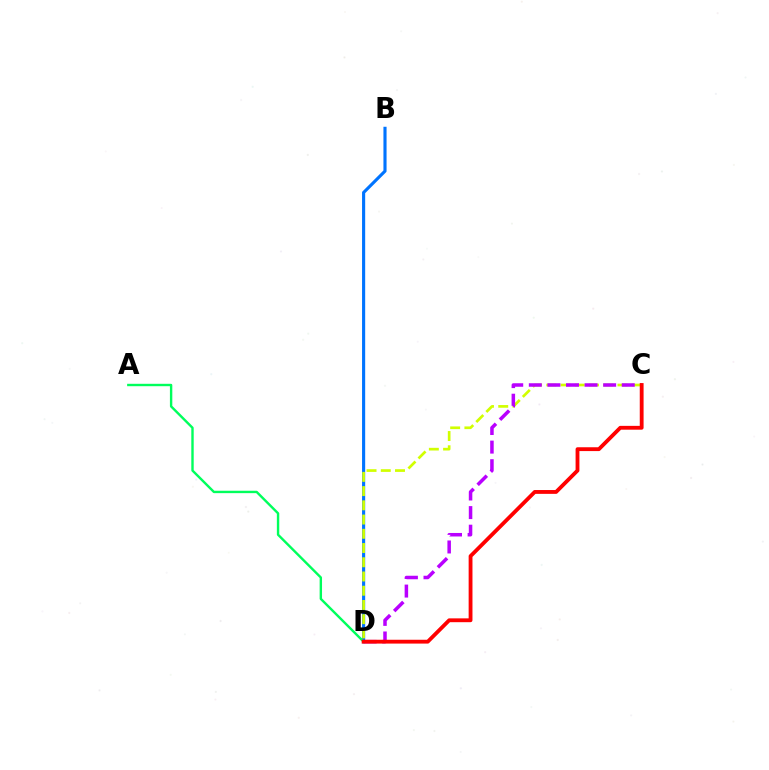{('B', 'D'): [{'color': '#0074ff', 'line_style': 'solid', 'thickness': 2.25}], ('A', 'D'): [{'color': '#00ff5c', 'line_style': 'solid', 'thickness': 1.73}], ('C', 'D'): [{'color': '#d1ff00', 'line_style': 'dashed', 'thickness': 1.93}, {'color': '#b900ff', 'line_style': 'dashed', 'thickness': 2.53}, {'color': '#ff0000', 'line_style': 'solid', 'thickness': 2.76}]}